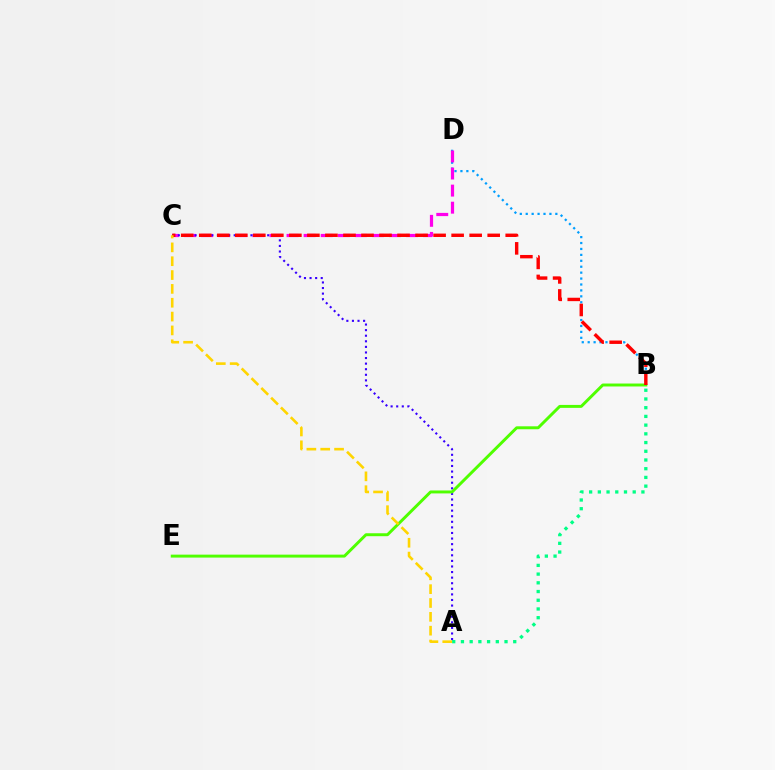{('B', 'D'): [{'color': '#009eff', 'line_style': 'dotted', 'thickness': 1.61}], ('C', 'D'): [{'color': '#ff00ed', 'line_style': 'dashed', 'thickness': 2.32}], ('A', 'B'): [{'color': '#00ff86', 'line_style': 'dotted', 'thickness': 2.37}], ('A', 'C'): [{'color': '#3700ff', 'line_style': 'dotted', 'thickness': 1.52}, {'color': '#ffd500', 'line_style': 'dashed', 'thickness': 1.88}], ('B', 'E'): [{'color': '#4fff00', 'line_style': 'solid', 'thickness': 2.12}], ('B', 'C'): [{'color': '#ff0000', 'line_style': 'dashed', 'thickness': 2.45}]}